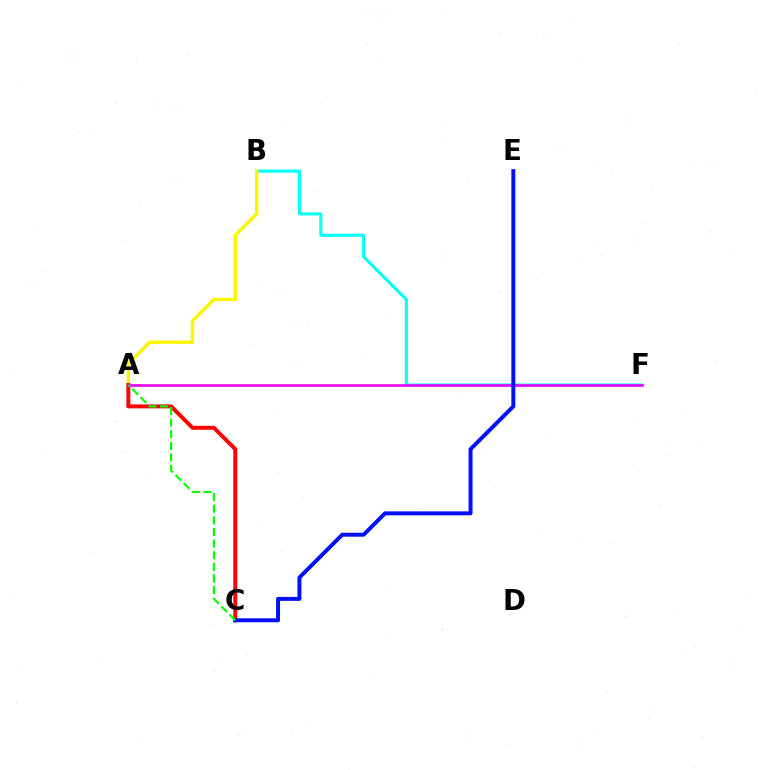{('B', 'F'): [{'color': '#00fff6', 'line_style': 'solid', 'thickness': 2.21}], ('A', 'B'): [{'color': '#fcf500', 'line_style': 'solid', 'thickness': 2.46}], ('A', 'C'): [{'color': '#ff0000', 'line_style': 'solid', 'thickness': 2.85}, {'color': '#08ff00', 'line_style': 'dashed', 'thickness': 1.58}], ('A', 'F'): [{'color': '#ee00ff', 'line_style': 'solid', 'thickness': 1.88}], ('C', 'E'): [{'color': '#0010ff', 'line_style': 'solid', 'thickness': 2.85}]}